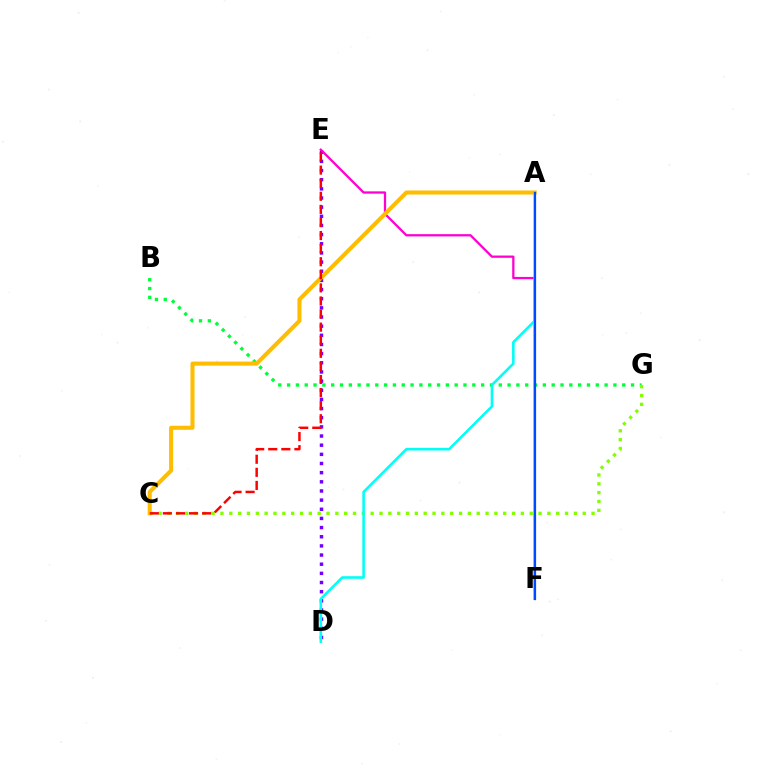{('B', 'G'): [{'color': '#00ff39', 'line_style': 'dotted', 'thickness': 2.4}], ('C', 'G'): [{'color': '#84ff00', 'line_style': 'dotted', 'thickness': 2.4}], ('D', 'E'): [{'color': '#7200ff', 'line_style': 'dotted', 'thickness': 2.49}], ('E', 'F'): [{'color': '#ff00cf', 'line_style': 'solid', 'thickness': 1.64}], ('A', 'C'): [{'color': '#ffbd00', 'line_style': 'solid', 'thickness': 2.92}], ('A', 'D'): [{'color': '#00fff6', 'line_style': 'solid', 'thickness': 1.86}], ('C', 'E'): [{'color': '#ff0000', 'line_style': 'dashed', 'thickness': 1.78}], ('A', 'F'): [{'color': '#004bff', 'line_style': 'solid', 'thickness': 1.59}]}